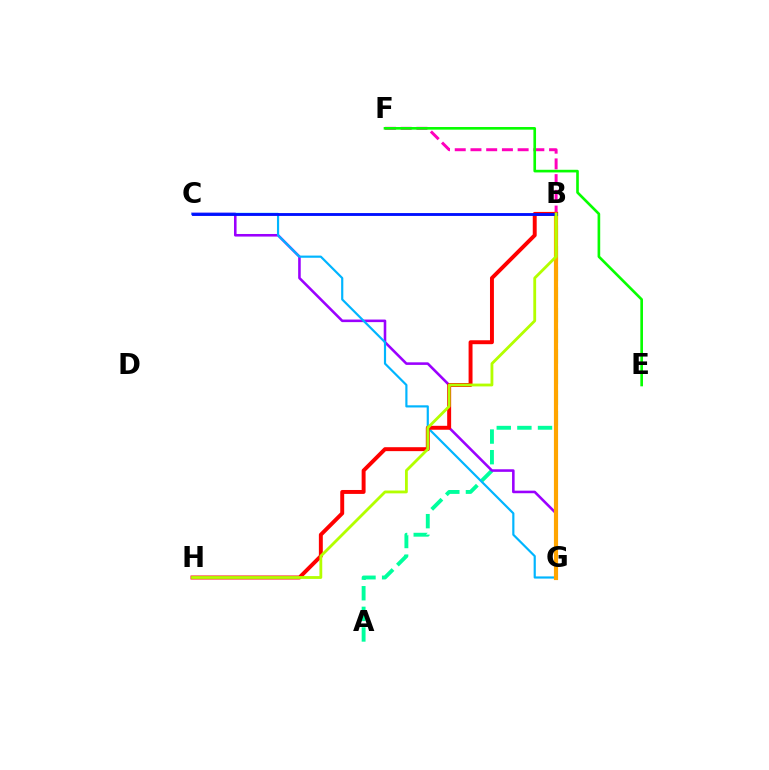{('A', 'B'): [{'color': '#00ff9d', 'line_style': 'dashed', 'thickness': 2.8}], ('F', 'G'): [{'color': '#ff00bd', 'line_style': 'dashed', 'thickness': 2.14}], ('C', 'G'): [{'color': '#9b00ff', 'line_style': 'solid', 'thickness': 1.85}, {'color': '#00b5ff', 'line_style': 'solid', 'thickness': 1.57}], ('E', 'F'): [{'color': '#08ff00', 'line_style': 'solid', 'thickness': 1.9}], ('B', 'G'): [{'color': '#ffa500', 'line_style': 'solid', 'thickness': 2.99}], ('B', 'H'): [{'color': '#ff0000', 'line_style': 'solid', 'thickness': 2.83}, {'color': '#b3ff00', 'line_style': 'solid', 'thickness': 2.03}], ('B', 'C'): [{'color': '#0010ff', 'line_style': 'solid', 'thickness': 2.06}]}